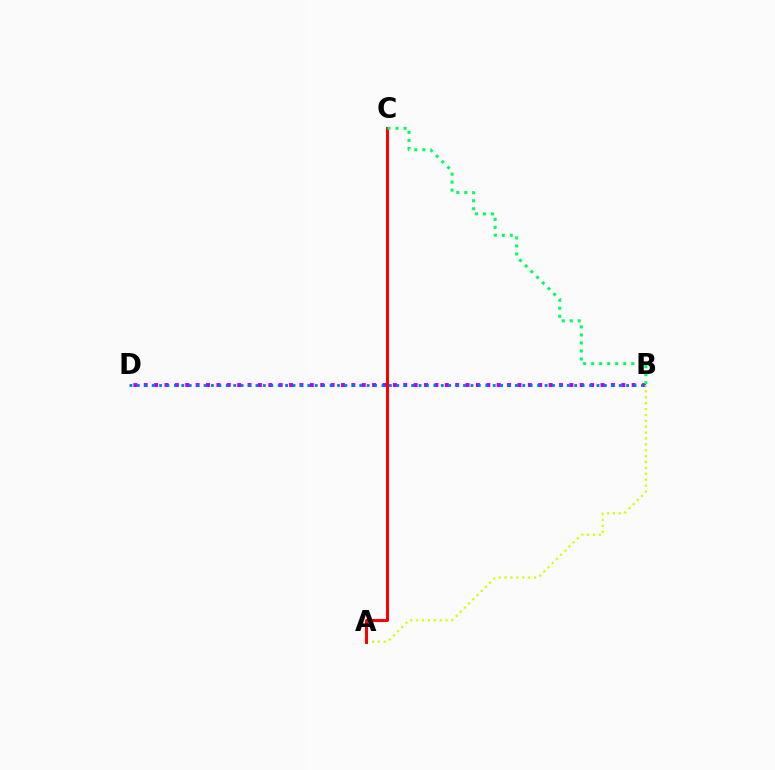{('B', 'D'): [{'color': '#b900ff', 'line_style': 'dotted', 'thickness': 2.82}, {'color': '#0074ff', 'line_style': 'dotted', 'thickness': 2.01}], ('A', 'B'): [{'color': '#d1ff00', 'line_style': 'dotted', 'thickness': 1.6}], ('A', 'C'): [{'color': '#ff0000', 'line_style': 'solid', 'thickness': 2.18}], ('B', 'C'): [{'color': '#00ff5c', 'line_style': 'dotted', 'thickness': 2.18}]}